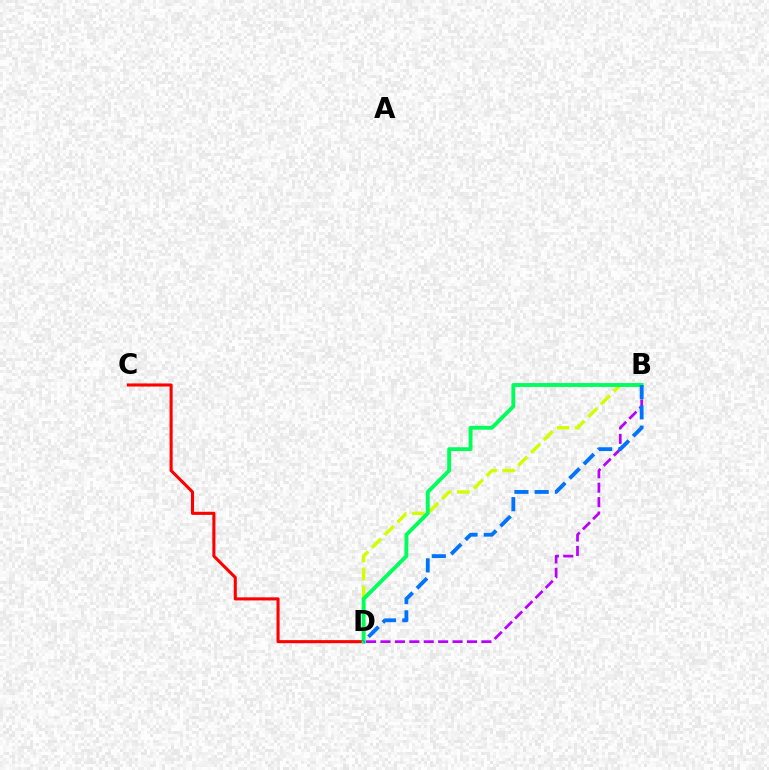{('B', 'D'): [{'color': '#d1ff00', 'line_style': 'dashed', 'thickness': 2.45}, {'color': '#00ff5c', 'line_style': 'solid', 'thickness': 2.79}, {'color': '#b900ff', 'line_style': 'dashed', 'thickness': 1.96}, {'color': '#0074ff', 'line_style': 'dashed', 'thickness': 2.76}], ('C', 'D'): [{'color': '#ff0000', 'line_style': 'solid', 'thickness': 2.22}]}